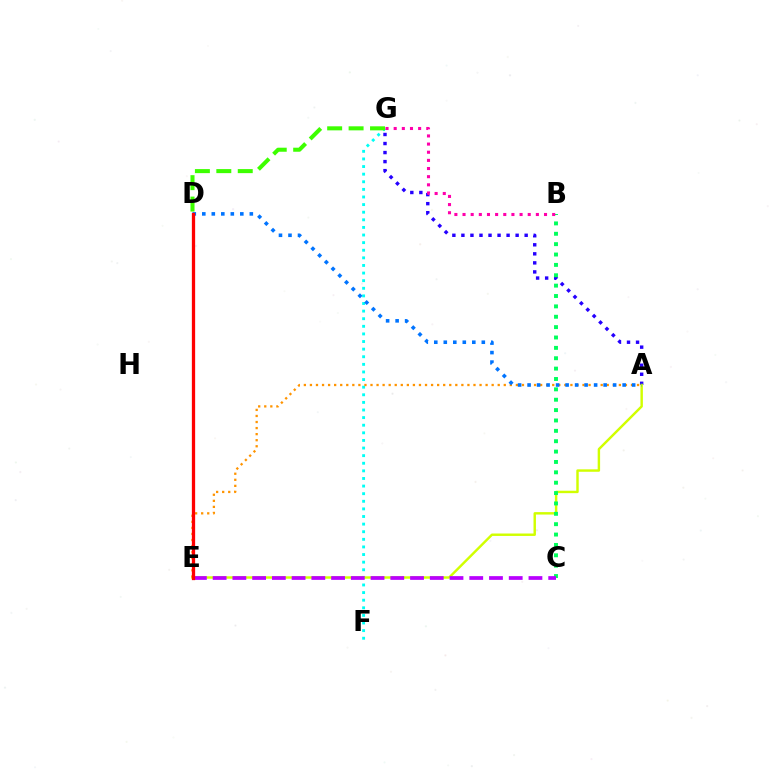{('F', 'G'): [{'color': '#00fff6', 'line_style': 'dotted', 'thickness': 2.07}], ('D', 'G'): [{'color': '#3dff00', 'line_style': 'dashed', 'thickness': 2.91}], ('A', 'G'): [{'color': '#2500ff', 'line_style': 'dotted', 'thickness': 2.46}], ('A', 'E'): [{'color': '#d1ff00', 'line_style': 'solid', 'thickness': 1.75}, {'color': '#ff9400', 'line_style': 'dotted', 'thickness': 1.65}], ('B', 'C'): [{'color': '#00ff5c', 'line_style': 'dotted', 'thickness': 2.82}], ('B', 'G'): [{'color': '#ff00ac', 'line_style': 'dotted', 'thickness': 2.21}], ('C', 'E'): [{'color': '#b900ff', 'line_style': 'dashed', 'thickness': 2.68}], ('A', 'D'): [{'color': '#0074ff', 'line_style': 'dotted', 'thickness': 2.58}], ('D', 'E'): [{'color': '#ff0000', 'line_style': 'solid', 'thickness': 2.36}]}